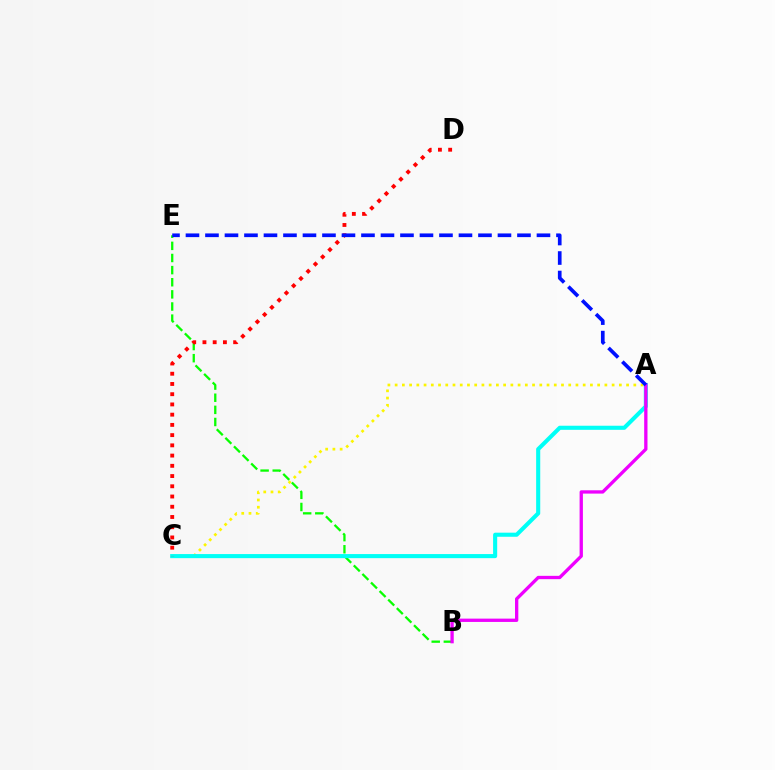{('A', 'C'): [{'color': '#fcf500', 'line_style': 'dotted', 'thickness': 1.97}, {'color': '#00fff6', 'line_style': 'solid', 'thickness': 2.94}], ('B', 'E'): [{'color': '#08ff00', 'line_style': 'dashed', 'thickness': 1.65}], ('C', 'D'): [{'color': '#ff0000', 'line_style': 'dotted', 'thickness': 2.78}], ('A', 'B'): [{'color': '#ee00ff', 'line_style': 'solid', 'thickness': 2.38}], ('A', 'E'): [{'color': '#0010ff', 'line_style': 'dashed', 'thickness': 2.65}]}